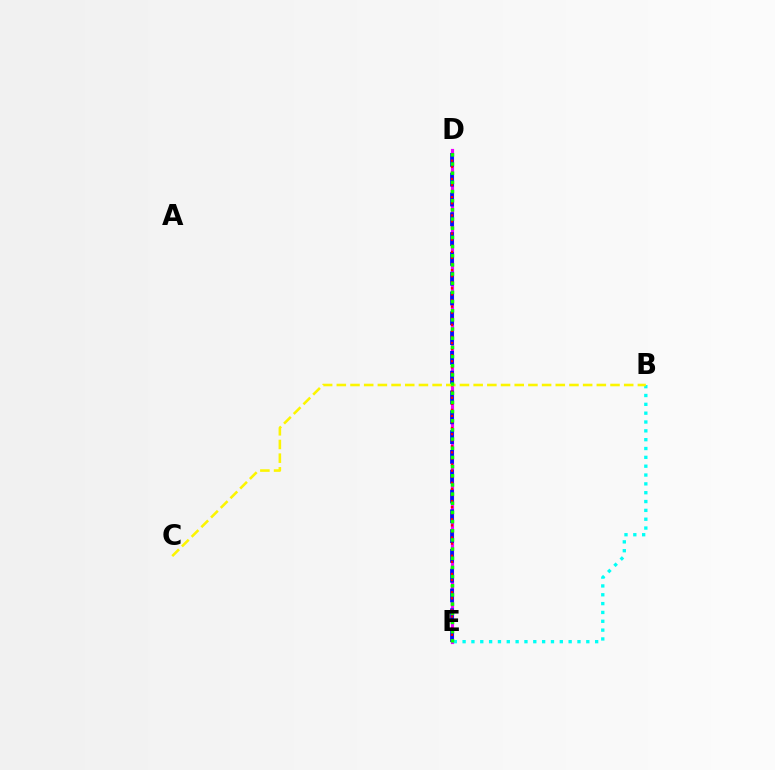{('D', 'E'): [{'color': '#ee00ff', 'line_style': 'solid', 'thickness': 2.28}, {'color': '#0010ff', 'line_style': 'dashed', 'thickness': 2.69}, {'color': '#ff0000', 'line_style': 'dotted', 'thickness': 1.65}, {'color': '#08ff00', 'line_style': 'dotted', 'thickness': 2.49}], ('B', 'E'): [{'color': '#00fff6', 'line_style': 'dotted', 'thickness': 2.4}], ('B', 'C'): [{'color': '#fcf500', 'line_style': 'dashed', 'thickness': 1.86}]}